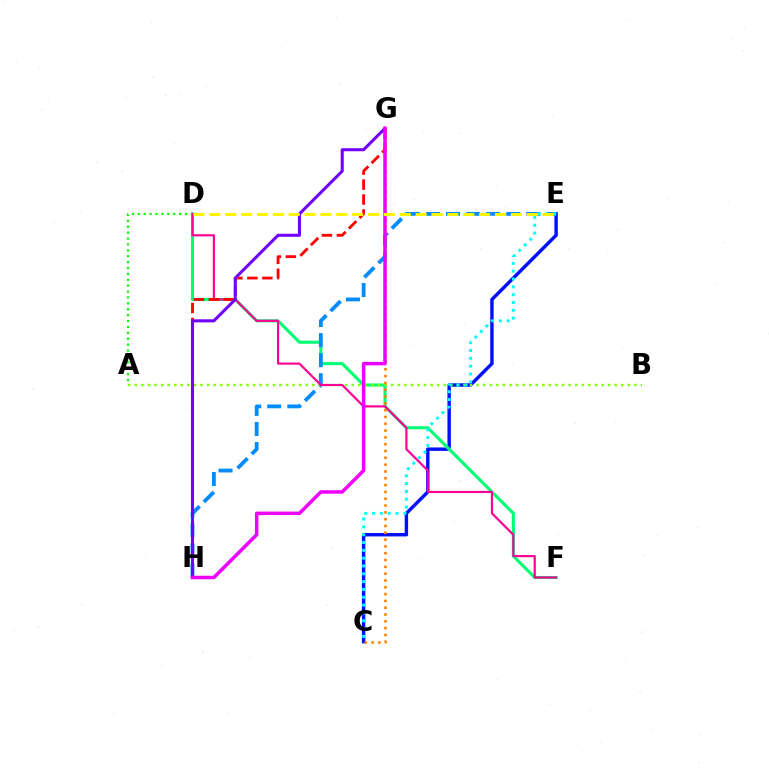{('A', 'D'): [{'color': '#08ff00', 'line_style': 'dotted', 'thickness': 1.6}], ('C', 'E'): [{'color': '#0010ff', 'line_style': 'solid', 'thickness': 2.47}, {'color': '#00fff6', 'line_style': 'dotted', 'thickness': 2.13}], ('D', 'F'): [{'color': '#00ff74', 'line_style': 'solid', 'thickness': 2.21}, {'color': '#ff0094', 'line_style': 'solid', 'thickness': 1.57}], ('E', 'H'): [{'color': '#008cff', 'line_style': 'dashed', 'thickness': 2.73}], ('A', 'B'): [{'color': '#84ff00', 'line_style': 'dotted', 'thickness': 1.79}], ('C', 'G'): [{'color': '#ff7c00', 'line_style': 'dotted', 'thickness': 1.85}], ('G', 'H'): [{'color': '#ff0000', 'line_style': 'dashed', 'thickness': 2.03}, {'color': '#7200ff', 'line_style': 'solid', 'thickness': 2.2}, {'color': '#ee00ff', 'line_style': 'solid', 'thickness': 2.51}], ('D', 'E'): [{'color': '#fcf500', 'line_style': 'dashed', 'thickness': 2.16}]}